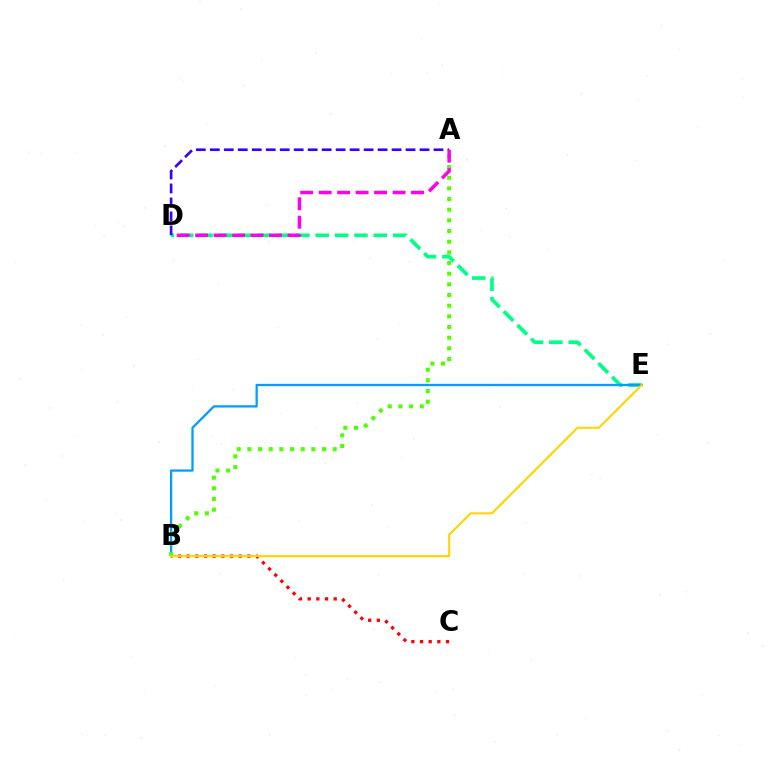{('D', 'E'): [{'color': '#00ff86', 'line_style': 'dashed', 'thickness': 2.63}], ('B', 'C'): [{'color': '#ff0000', 'line_style': 'dotted', 'thickness': 2.36}], ('B', 'E'): [{'color': '#009eff', 'line_style': 'solid', 'thickness': 1.65}, {'color': '#ffd500', 'line_style': 'solid', 'thickness': 1.5}], ('A', 'D'): [{'color': '#3700ff', 'line_style': 'dashed', 'thickness': 1.9}, {'color': '#ff00ed', 'line_style': 'dashed', 'thickness': 2.51}], ('A', 'B'): [{'color': '#4fff00', 'line_style': 'dotted', 'thickness': 2.9}]}